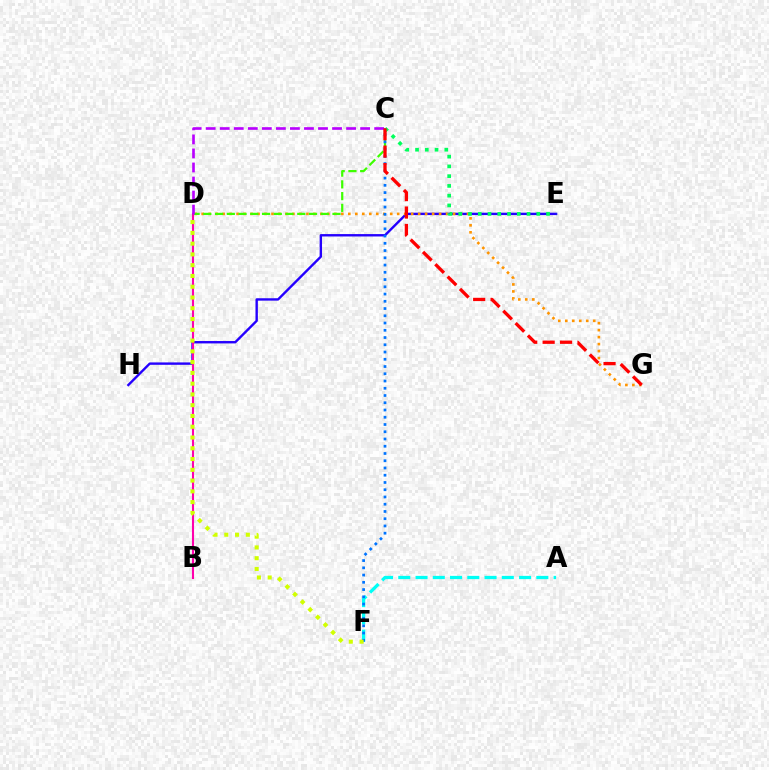{('E', 'H'): [{'color': '#2500ff', 'line_style': 'solid', 'thickness': 1.72}], ('D', 'G'): [{'color': '#ff9400', 'line_style': 'dotted', 'thickness': 1.9}], ('C', 'D'): [{'color': '#3dff00', 'line_style': 'dashed', 'thickness': 1.6}, {'color': '#b900ff', 'line_style': 'dashed', 'thickness': 1.91}], ('B', 'D'): [{'color': '#ff00ac', 'line_style': 'solid', 'thickness': 1.51}], ('A', 'F'): [{'color': '#00fff6', 'line_style': 'dashed', 'thickness': 2.34}], ('C', 'F'): [{'color': '#0074ff', 'line_style': 'dotted', 'thickness': 1.97}], ('D', 'F'): [{'color': '#d1ff00', 'line_style': 'dotted', 'thickness': 2.93}], ('C', 'E'): [{'color': '#00ff5c', 'line_style': 'dotted', 'thickness': 2.65}], ('C', 'G'): [{'color': '#ff0000', 'line_style': 'dashed', 'thickness': 2.37}]}